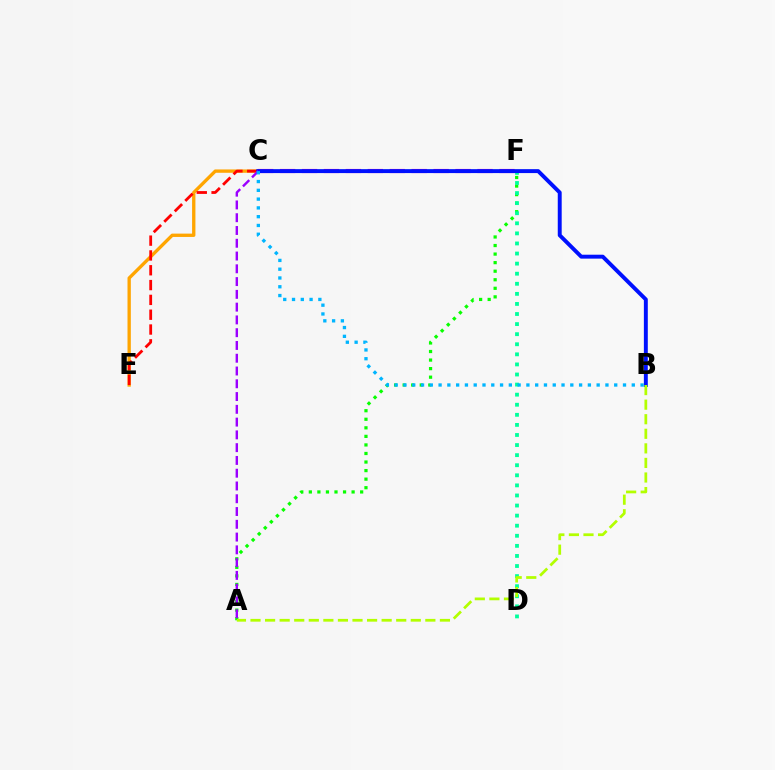{('C', 'E'): [{'color': '#ffa500', 'line_style': 'solid', 'thickness': 2.4}, {'color': '#ff0000', 'line_style': 'dashed', 'thickness': 2.01}], ('A', 'F'): [{'color': '#08ff00', 'line_style': 'dotted', 'thickness': 2.32}], ('C', 'F'): [{'color': '#ff00bd', 'line_style': 'dashed', 'thickness': 2.98}], ('D', 'F'): [{'color': '#00ff9d', 'line_style': 'dotted', 'thickness': 2.74}], ('B', 'C'): [{'color': '#0010ff', 'line_style': 'solid', 'thickness': 2.82}, {'color': '#00b5ff', 'line_style': 'dotted', 'thickness': 2.39}], ('A', 'B'): [{'color': '#b3ff00', 'line_style': 'dashed', 'thickness': 1.98}], ('A', 'C'): [{'color': '#9b00ff', 'line_style': 'dashed', 'thickness': 1.74}]}